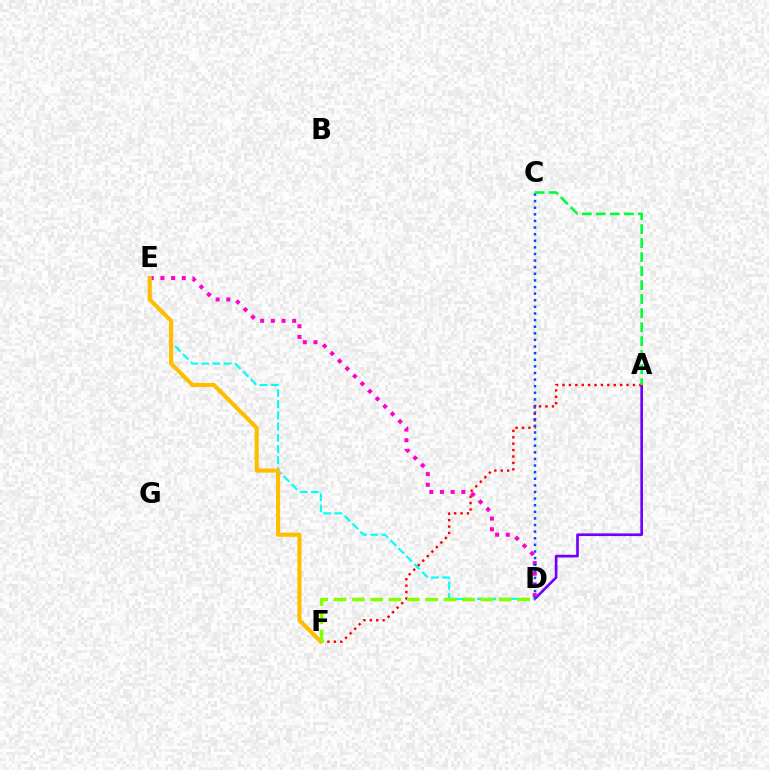{('A', 'D'): [{'color': '#7200ff', 'line_style': 'solid', 'thickness': 1.92}], ('D', 'E'): [{'color': '#ff00cf', 'line_style': 'dotted', 'thickness': 2.9}, {'color': '#00fff6', 'line_style': 'dashed', 'thickness': 1.52}], ('A', 'F'): [{'color': '#ff0000', 'line_style': 'dotted', 'thickness': 1.74}], ('C', 'D'): [{'color': '#004bff', 'line_style': 'dotted', 'thickness': 1.8}], ('E', 'F'): [{'color': '#ffbd00', 'line_style': 'solid', 'thickness': 2.96}], ('D', 'F'): [{'color': '#84ff00', 'line_style': 'dashed', 'thickness': 2.49}], ('A', 'C'): [{'color': '#00ff39', 'line_style': 'dashed', 'thickness': 1.9}]}